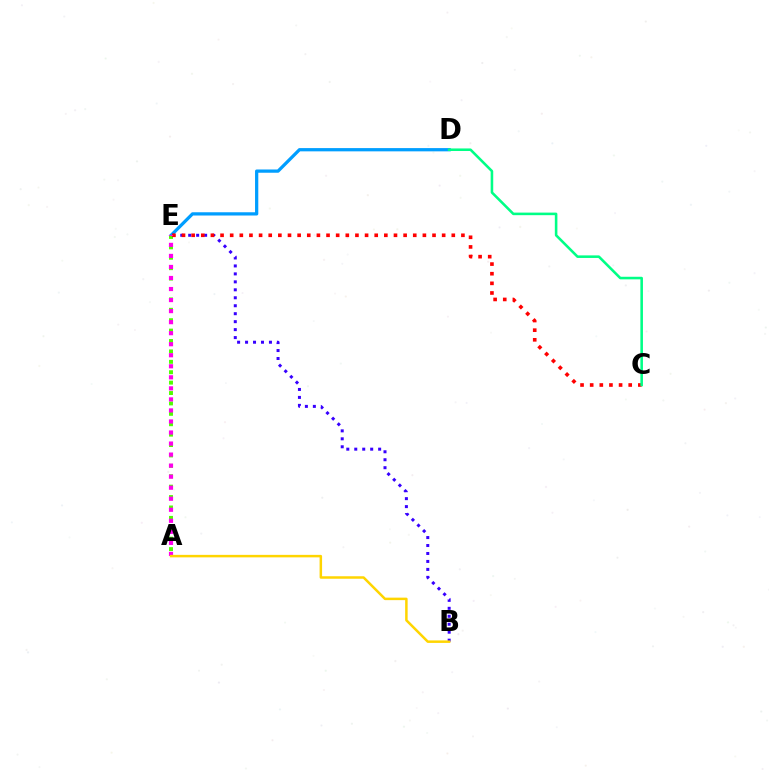{('D', 'E'): [{'color': '#009eff', 'line_style': 'solid', 'thickness': 2.34}], ('A', 'E'): [{'color': '#4fff00', 'line_style': 'dotted', 'thickness': 2.83}, {'color': '#ff00ed', 'line_style': 'dotted', 'thickness': 3.0}], ('B', 'E'): [{'color': '#3700ff', 'line_style': 'dotted', 'thickness': 2.16}], ('C', 'E'): [{'color': '#ff0000', 'line_style': 'dotted', 'thickness': 2.62}], ('C', 'D'): [{'color': '#00ff86', 'line_style': 'solid', 'thickness': 1.85}], ('A', 'B'): [{'color': '#ffd500', 'line_style': 'solid', 'thickness': 1.8}]}